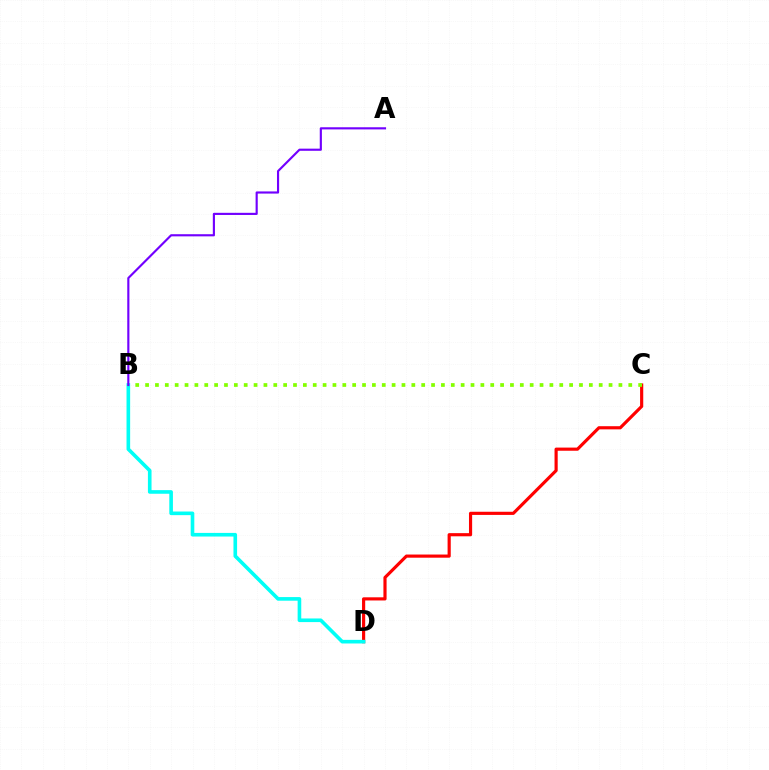{('C', 'D'): [{'color': '#ff0000', 'line_style': 'solid', 'thickness': 2.28}], ('B', 'C'): [{'color': '#84ff00', 'line_style': 'dotted', 'thickness': 2.68}], ('B', 'D'): [{'color': '#00fff6', 'line_style': 'solid', 'thickness': 2.61}], ('A', 'B'): [{'color': '#7200ff', 'line_style': 'solid', 'thickness': 1.55}]}